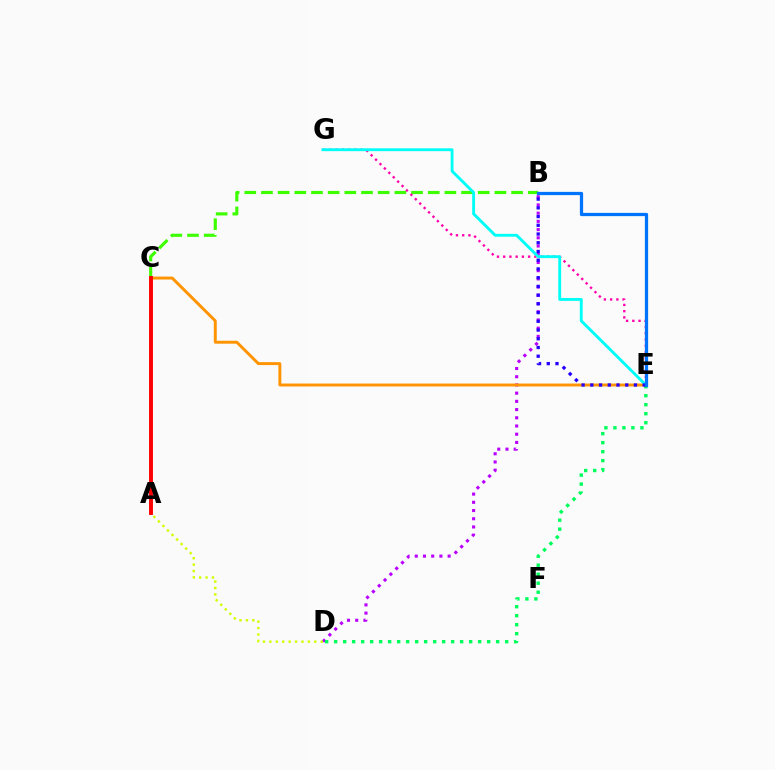{('B', 'C'): [{'color': '#3dff00', 'line_style': 'dashed', 'thickness': 2.27}], ('E', 'G'): [{'color': '#ff00ac', 'line_style': 'dotted', 'thickness': 1.69}, {'color': '#00fff6', 'line_style': 'solid', 'thickness': 2.07}], ('B', 'D'): [{'color': '#b900ff', 'line_style': 'dotted', 'thickness': 2.23}], ('C', 'E'): [{'color': '#ff9400', 'line_style': 'solid', 'thickness': 2.11}], ('A', 'D'): [{'color': '#d1ff00', 'line_style': 'dotted', 'thickness': 1.74}], ('D', 'E'): [{'color': '#00ff5c', 'line_style': 'dotted', 'thickness': 2.45}], ('B', 'E'): [{'color': '#2500ff', 'line_style': 'dotted', 'thickness': 2.37}, {'color': '#0074ff', 'line_style': 'solid', 'thickness': 2.34}], ('A', 'C'): [{'color': '#ff0000', 'line_style': 'solid', 'thickness': 2.81}]}